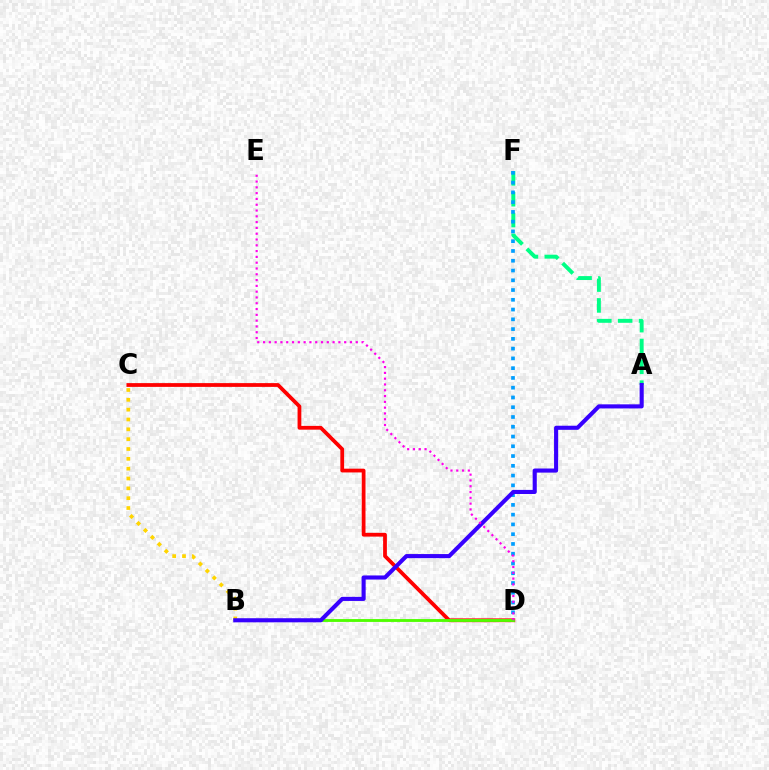{('C', 'D'): [{'color': '#ff0000', 'line_style': 'solid', 'thickness': 2.71}], ('B', 'D'): [{'color': '#4fff00', 'line_style': 'solid', 'thickness': 2.06}], ('A', 'F'): [{'color': '#00ff86', 'line_style': 'dashed', 'thickness': 2.83}], ('B', 'C'): [{'color': '#ffd500', 'line_style': 'dotted', 'thickness': 2.67}], ('D', 'F'): [{'color': '#009eff', 'line_style': 'dotted', 'thickness': 2.65}], ('A', 'B'): [{'color': '#3700ff', 'line_style': 'solid', 'thickness': 2.95}], ('D', 'E'): [{'color': '#ff00ed', 'line_style': 'dotted', 'thickness': 1.57}]}